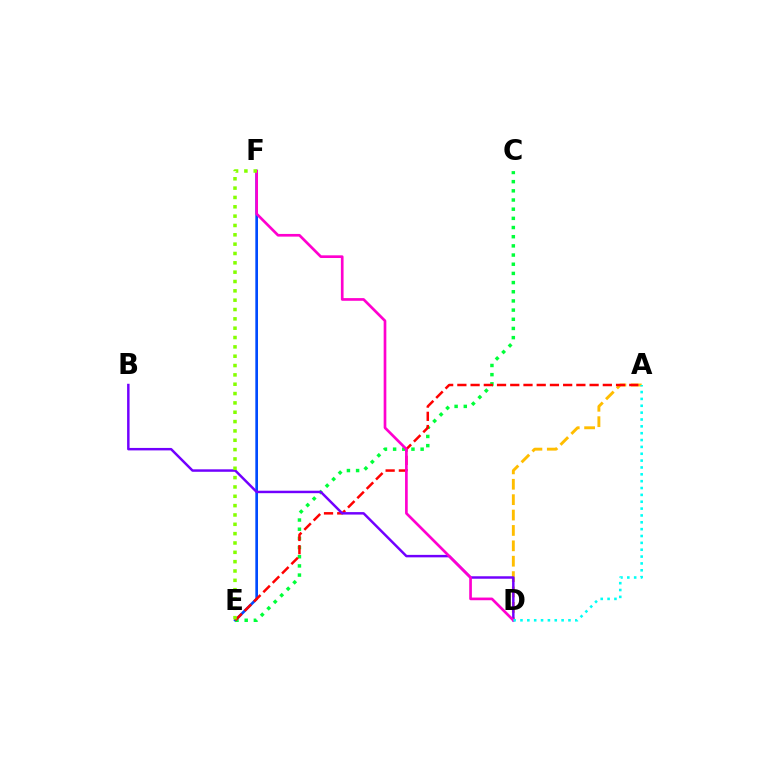{('A', 'D'): [{'color': '#ffbd00', 'line_style': 'dashed', 'thickness': 2.09}, {'color': '#00fff6', 'line_style': 'dotted', 'thickness': 1.86}], ('E', 'F'): [{'color': '#004bff', 'line_style': 'solid', 'thickness': 1.93}, {'color': '#84ff00', 'line_style': 'dotted', 'thickness': 2.54}], ('C', 'E'): [{'color': '#00ff39', 'line_style': 'dotted', 'thickness': 2.49}], ('A', 'E'): [{'color': '#ff0000', 'line_style': 'dashed', 'thickness': 1.8}], ('B', 'D'): [{'color': '#7200ff', 'line_style': 'solid', 'thickness': 1.78}], ('D', 'F'): [{'color': '#ff00cf', 'line_style': 'solid', 'thickness': 1.93}]}